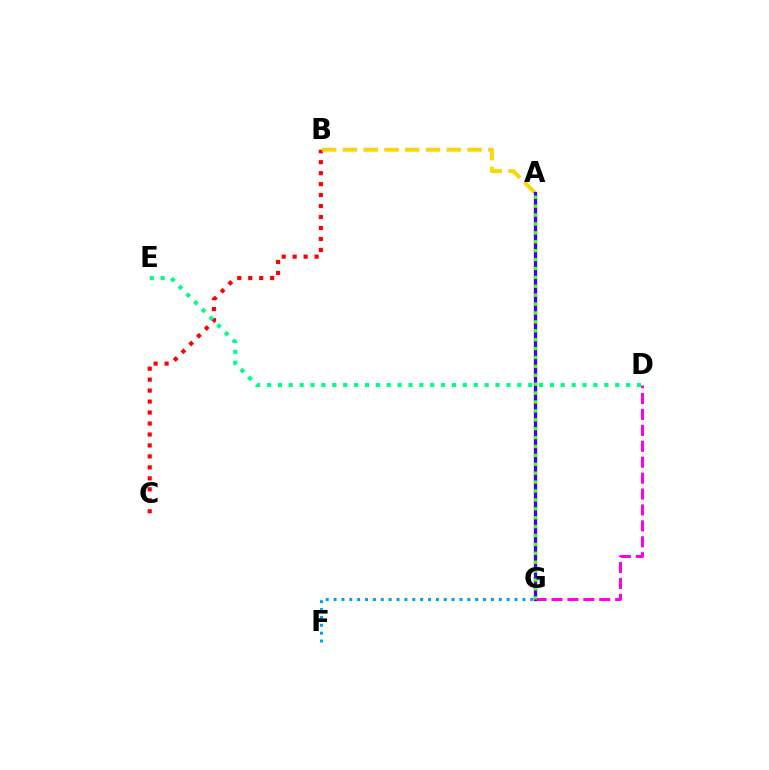{('B', 'C'): [{'color': '#ff0000', 'line_style': 'dotted', 'thickness': 2.98}], ('D', 'E'): [{'color': '#00ff86', 'line_style': 'dotted', 'thickness': 2.96}], ('D', 'G'): [{'color': '#ff00ed', 'line_style': 'dashed', 'thickness': 2.16}], ('F', 'G'): [{'color': '#009eff', 'line_style': 'dotted', 'thickness': 2.14}], ('A', 'B'): [{'color': '#ffd500', 'line_style': 'dashed', 'thickness': 2.82}], ('A', 'G'): [{'color': '#3700ff', 'line_style': 'solid', 'thickness': 2.37}, {'color': '#4fff00', 'line_style': 'dotted', 'thickness': 2.42}]}